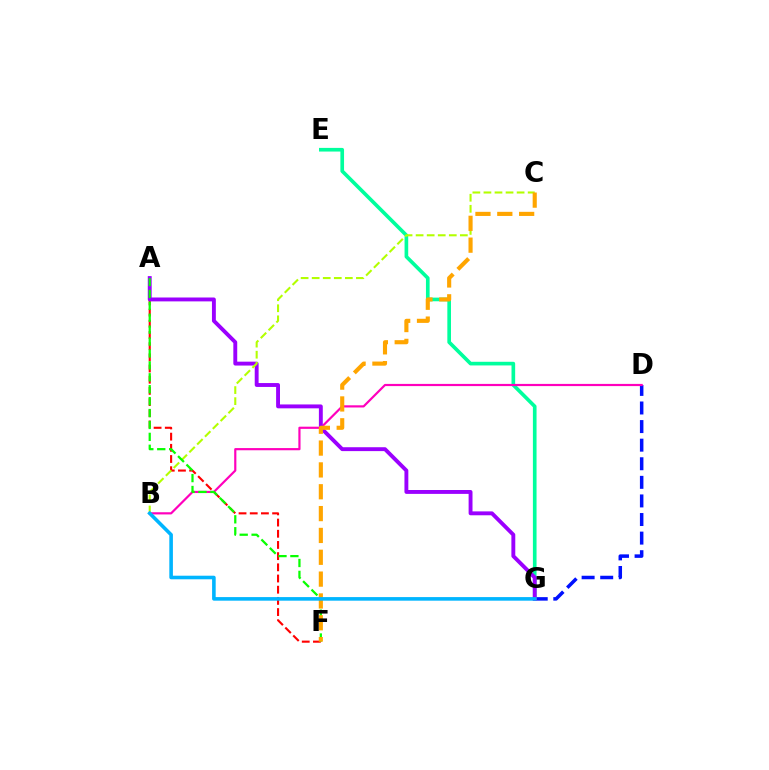{('D', 'G'): [{'color': '#0010ff', 'line_style': 'dashed', 'thickness': 2.53}], ('E', 'G'): [{'color': '#00ff9d', 'line_style': 'solid', 'thickness': 2.63}], ('A', 'F'): [{'color': '#ff0000', 'line_style': 'dashed', 'thickness': 1.52}, {'color': '#08ff00', 'line_style': 'dashed', 'thickness': 1.62}], ('B', 'D'): [{'color': '#ff00bd', 'line_style': 'solid', 'thickness': 1.57}], ('A', 'G'): [{'color': '#9b00ff', 'line_style': 'solid', 'thickness': 2.8}], ('B', 'C'): [{'color': '#b3ff00', 'line_style': 'dashed', 'thickness': 1.5}], ('C', 'F'): [{'color': '#ffa500', 'line_style': 'dashed', 'thickness': 2.97}], ('B', 'G'): [{'color': '#00b5ff', 'line_style': 'solid', 'thickness': 2.58}]}